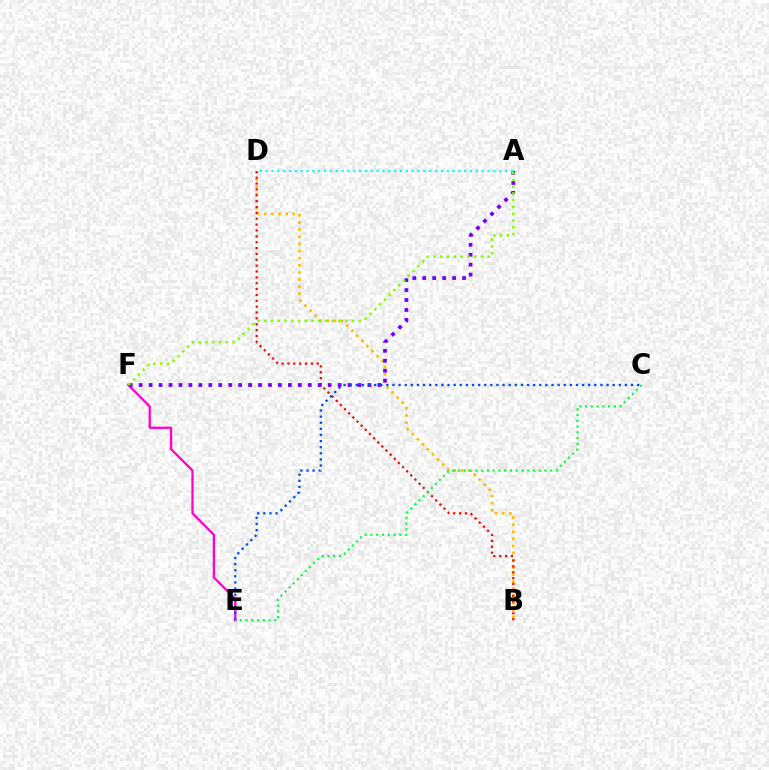{('B', 'D'): [{'color': '#ffbd00', 'line_style': 'dotted', 'thickness': 1.94}, {'color': '#ff0000', 'line_style': 'dotted', 'thickness': 1.59}], ('E', 'F'): [{'color': '#ff00cf', 'line_style': 'solid', 'thickness': 1.64}], ('A', 'F'): [{'color': '#7200ff', 'line_style': 'dotted', 'thickness': 2.7}, {'color': '#84ff00', 'line_style': 'dotted', 'thickness': 1.84}], ('C', 'E'): [{'color': '#004bff', 'line_style': 'dotted', 'thickness': 1.66}, {'color': '#00ff39', 'line_style': 'dotted', 'thickness': 1.57}], ('A', 'D'): [{'color': '#00fff6', 'line_style': 'dotted', 'thickness': 1.59}]}